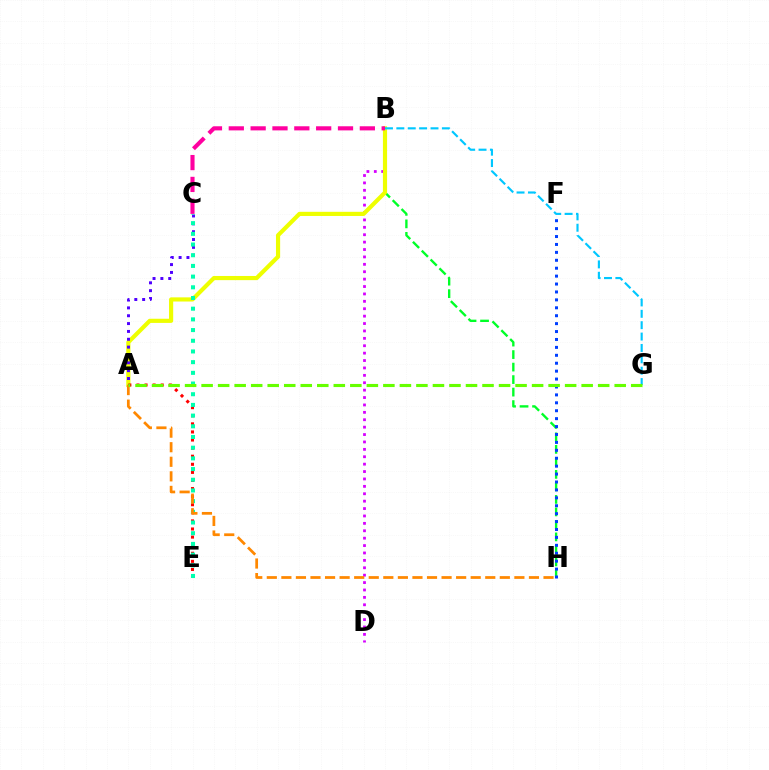{('B', 'H'): [{'color': '#00ff27', 'line_style': 'dashed', 'thickness': 1.7}], ('B', 'D'): [{'color': '#d600ff', 'line_style': 'dotted', 'thickness': 2.01}], ('A', 'B'): [{'color': '#eeff00', 'line_style': 'solid', 'thickness': 3.0}], ('A', 'C'): [{'color': '#4f00ff', 'line_style': 'dotted', 'thickness': 2.13}], ('B', 'G'): [{'color': '#00c7ff', 'line_style': 'dashed', 'thickness': 1.55}], ('A', 'E'): [{'color': '#ff0000', 'line_style': 'dotted', 'thickness': 2.2}], ('F', 'H'): [{'color': '#003fff', 'line_style': 'dotted', 'thickness': 2.15}], ('C', 'E'): [{'color': '#00ffaf', 'line_style': 'dotted', 'thickness': 2.9}], ('A', 'H'): [{'color': '#ff8800', 'line_style': 'dashed', 'thickness': 1.98}], ('A', 'G'): [{'color': '#66ff00', 'line_style': 'dashed', 'thickness': 2.24}], ('B', 'C'): [{'color': '#ff00a0', 'line_style': 'dashed', 'thickness': 2.97}]}